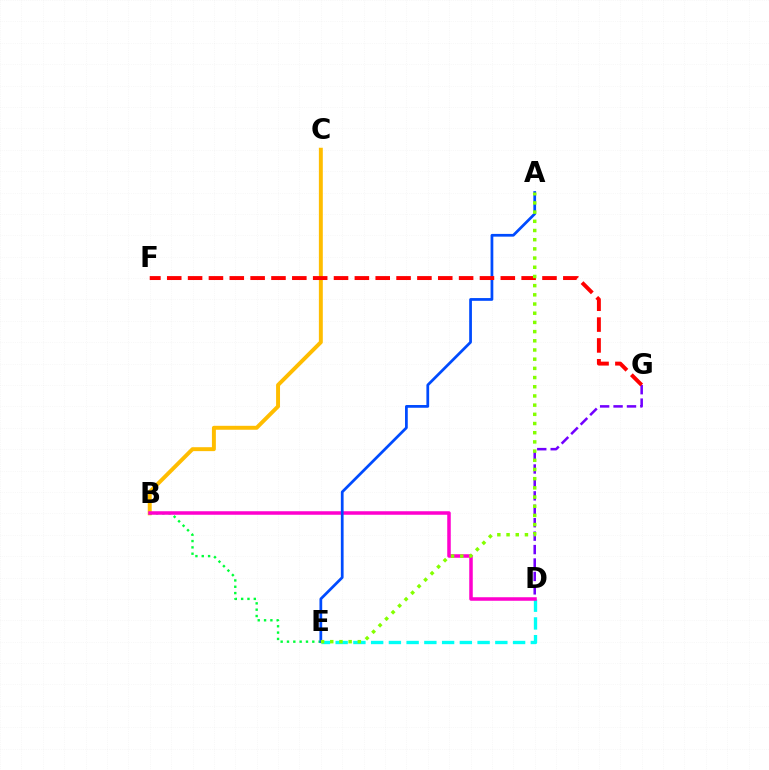{('D', 'E'): [{'color': '#00fff6', 'line_style': 'dashed', 'thickness': 2.41}], ('D', 'G'): [{'color': '#7200ff', 'line_style': 'dashed', 'thickness': 1.82}], ('B', 'C'): [{'color': '#ffbd00', 'line_style': 'solid', 'thickness': 2.83}], ('B', 'E'): [{'color': '#00ff39', 'line_style': 'dotted', 'thickness': 1.72}], ('B', 'D'): [{'color': '#ff00cf', 'line_style': 'solid', 'thickness': 2.54}], ('A', 'E'): [{'color': '#004bff', 'line_style': 'solid', 'thickness': 1.98}, {'color': '#84ff00', 'line_style': 'dotted', 'thickness': 2.5}], ('F', 'G'): [{'color': '#ff0000', 'line_style': 'dashed', 'thickness': 2.83}]}